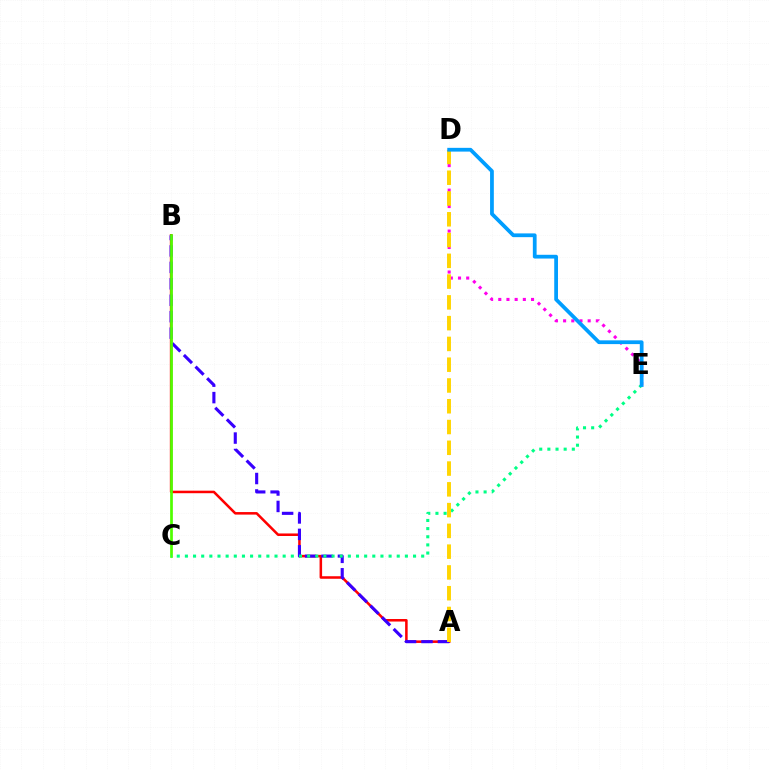{('D', 'E'): [{'color': '#ff00ed', 'line_style': 'dotted', 'thickness': 2.22}, {'color': '#009eff', 'line_style': 'solid', 'thickness': 2.71}], ('A', 'B'): [{'color': '#ff0000', 'line_style': 'solid', 'thickness': 1.82}, {'color': '#3700ff', 'line_style': 'dashed', 'thickness': 2.23}], ('B', 'C'): [{'color': '#4fff00', 'line_style': 'solid', 'thickness': 1.96}], ('C', 'E'): [{'color': '#00ff86', 'line_style': 'dotted', 'thickness': 2.21}], ('A', 'D'): [{'color': '#ffd500', 'line_style': 'dashed', 'thickness': 2.82}]}